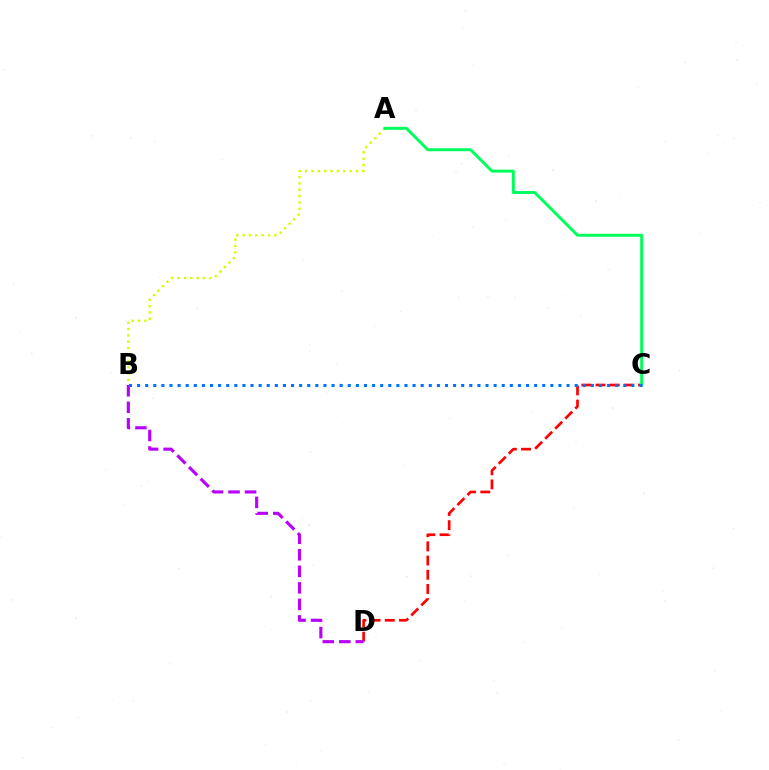{('C', 'D'): [{'color': '#ff0000', 'line_style': 'dashed', 'thickness': 1.93}], ('B', 'D'): [{'color': '#b900ff', 'line_style': 'dashed', 'thickness': 2.25}], ('A', 'B'): [{'color': '#d1ff00', 'line_style': 'dotted', 'thickness': 1.72}], ('A', 'C'): [{'color': '#00ff5c', 'line_style': 'solid', 'thickness': 2.12}], ('B', 'C'): [{'color': '#0074ff', 'line_style': 'dotted', 'thickness': 2.2}]}